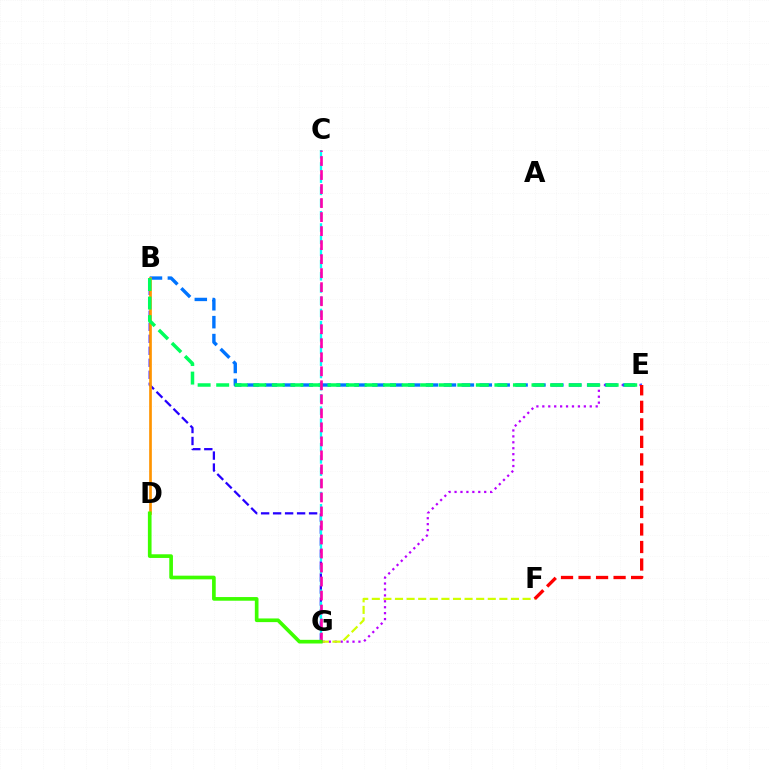{('E', 'G'): [{'color': '#b900ff', 'line_style': 'dotted', 'thickness': 1.61}], ('B', 'G'): [{'color': '#2500ff', 'line_style': 'dashed', 'thickness': 1.63}], ('B', 'E'): [{'color': '#0074ff', 'line_style': 'dashed', 'thickness': 2.43}, {'color': '#00ff5c', 'line_style': 'dashed', 'thickness': 2.52}], ('F', 'G'): [{'color': '#d1ff00', 'line_style': 'dashed', 'thickness': 1.58}], ('C', 'G'): [{'color': '#00fff6', 'line_style': 'dashed', 'thickness': 1.66}, {'color': '#ff00ac', 'line_style': 'dashed', 'thickness': 1.9}], ('B', 'D'): [{'color': '#ff9400', 'line_style': 'solid', 'thickness': 1.93}], ('E', 'F'): [{'color': '#ff0000', 'line_style': 'dashed', 'thickness': 2.38}], ('D', 'G'): [{'color': '#3dff00', 'line_style': 'solid', 'thickness': 2.64}]}